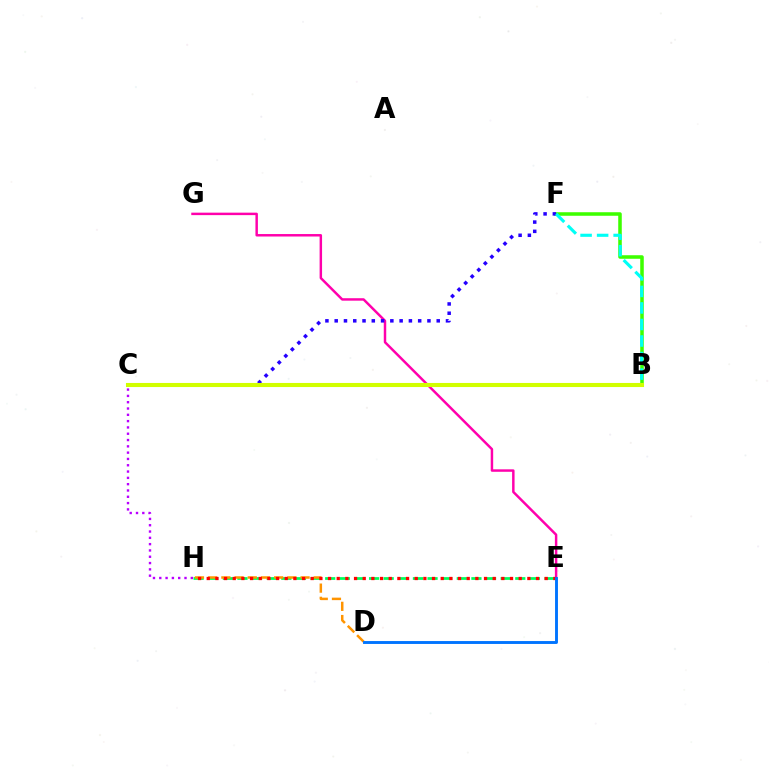{('E', 'G'): [{'color': '#ff00ac', 'line_style': 'solid', 'thickness': 1.78}], ('B', 'F'): [{'color': '#3dff00', 'line_style': 'solid', 'thickness': 2.55}, {'color': '#00fff6', 'line_style': 'dashed', 'thickness': 2.25}], ('E', 'H'): [{'color': '#00ff5c', 'line_style': 'dashed', 'thickness': 1.99}, {'color': '#ff0000', 'line_style': 'dotted', 'thickness': 2.35}], ('D', 'H'): [{'color': '#ff9400', 'line_style': 'dashed', 'thickness': 1.79}], ('C', 'H'): [{'color': '#b900ff', 'line_style': 'dotted', 'thickness': 1.71}], ('C', 'F'): [{'color': '#2500ff', 'line_style': 'dotted', 'thickness': 2.52}], ('B', 'C'): [{'color': '#d1ff00', 'line_style': 'solid', 'thickness': 2.94}], ('D', 'E'): [{'color': '#0074ff', 'line_style': 'solid', 'thickness': 2.09}]}